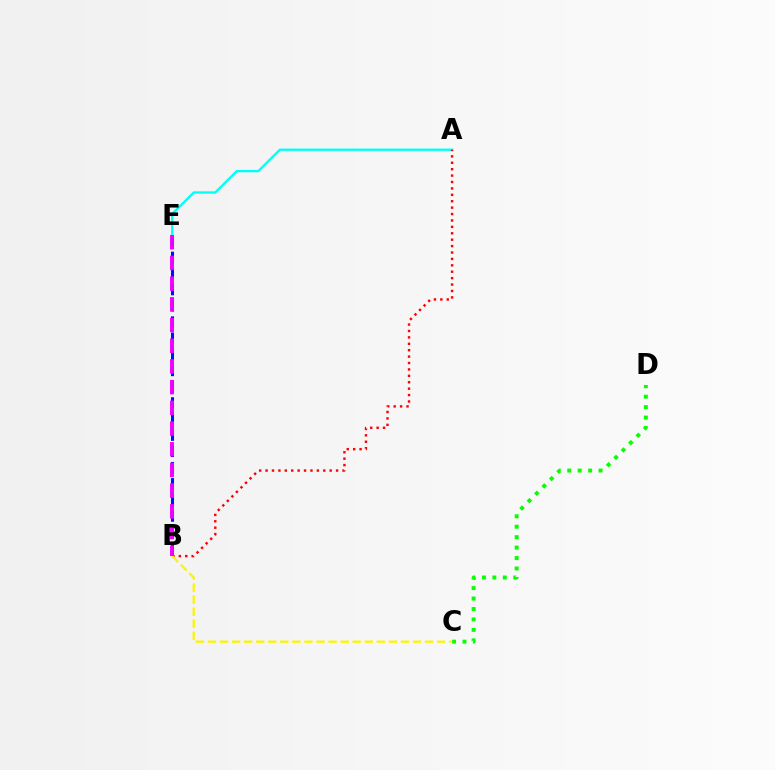{('B', 'E'): [{'color': '#0010ff', 'line_style': 'dashed', 'thickness': 2.2}, {'color': '#ee00ff', 'line_style': 'dashed', 'thickness': 2.81}], ('C', 'D'): [{'color': '#08ff00', 'line_style': 'dotted', 'thickness': 2.84}], ('A', 'E'): [{'color': '#00fff6', 'line_style': 'solid', 'thickness': 1.67}], ('A', 'B'): [{'color': '#ff0000', 'line_style': 'dotted', 'thickness': 1.74}], ('B', 'C'): [{'color': '#fcf500', 'line_style': 'dashed', 'thickness': 1.64}]}